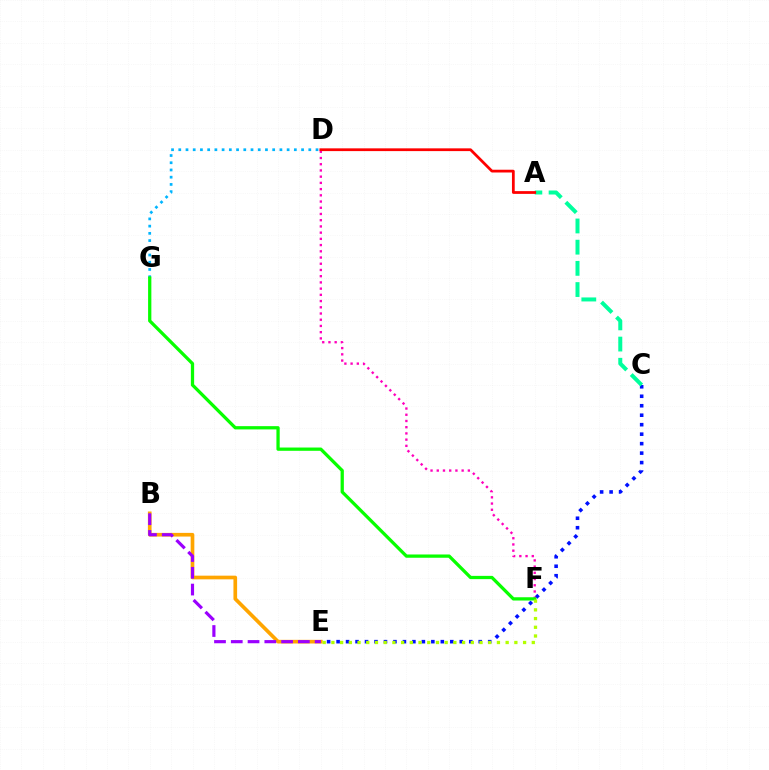{('C', 'E'): [{'color': '#0010ff', 'line_style': 'dotted', 'thickness': 2.57}], ('D', 'F'): [{'color': '#ff00bd', 'line_style': 'dotted', 'thickness': 1.69}], ('D', 'G'): [{'color': '#00b5ff', 'line_style': 'dotted', 'thickness': 1.96}], ('B', 'E'): [{'color': '#ffa500', 'line_style': 'solid', 'thickness': 2.64}, {'color': '#9b00ff', 'line_style': 'dashed', 'thickness': 2.28}], ('F', 'G'): [{'color': '#08ff00', 'line_style': 'solid', 'thickness': 2.35}], ('A', 'C'): [{'color': '#00ff9d', 'line_style': 'dashed', 'thickness': 2.88}], ('A', 'D'): [{'color': '#ff0000', 'line_style': 'solid', 'thickness': 1.99}], ('E', 'F'): [{'color': '#b3ff00', 'line_style': 'dotted', 'thickness': 2.37}]}